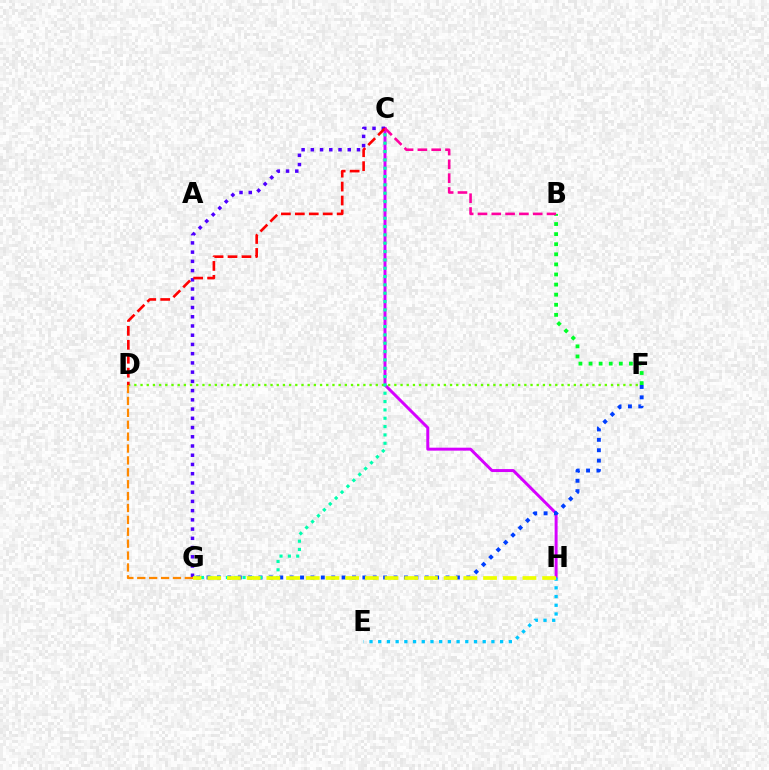{('C', 'H'): [{'color': '#d600ff', 'line_style': 'solid', 'thickness': 2.13}], ('D', 'F'): [{'color': '#66ff00', 'line_style': 'dotted', 'thickness': 1.68}], ('F', 'G'): [{'color': '#003fff', 'line_style': 'dotted', 'thickness': 2.82}], ('C', 'G'): [{'color': '#00ffaf', 'line_style': 'dotted', 'thickness': 2.26}, {'color': '#4f00ff', 'line_style': 'dotted', 'thickness': 2.51}], ('B', 'F'): [{'color': '#00ff27', 'line_style': 'dotted', 'thickness': 2.74}], ('E', 'H'): [{'color': '#00c7ff', 'line_style': 'dotted', 'thickness': 2.37}], ('G', 'H'): [{'color': '#eeff00', 'line_style': 'dashed', 'thickness': 2.68}], ('D', 'G'): [{'color': '#ff8800', 'line_style': 'dashed', 'thickness': 1.62}], ('C', 'D'): [{'color': '#ff0000', 'line_style': 'dashed', 'thickness': 1.89}], ('B', 'C'): [{'color': '#ff00a0', 'line_style': 'dashed', 'thickness': 1.88}]}